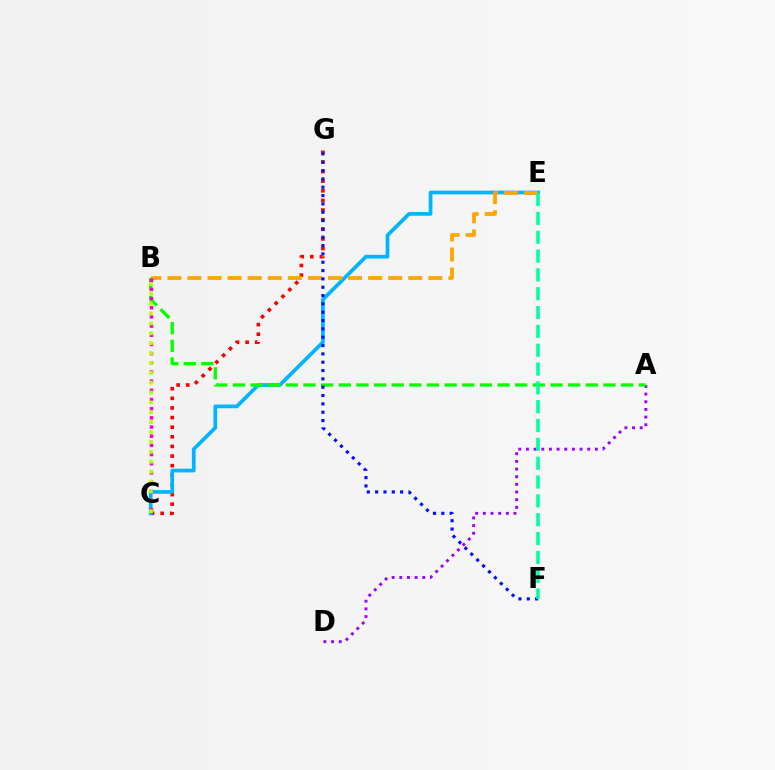{('C', 'G'): [{'color': '#ff0000', 'line_style': 'dotted', 'thickness': 2.61}], ('C', 'E'): [{'color': '#00b5ff', 'line_style': 'solid', 'thickness': 2.67}], ('A', 'D'): [{'color': '#9b00ff', 'line_style': 'dotted', 'thickness': 2.08}], ('B', 'E'): [{'color': '#ffa500', 'line_style': 'dashed', 'thickness': 2.73}], ('A', 'B'): [{'color': '#08ff00', 'line_style': 'dashed', 'thickness': 2.4}], ('F', 'G'): [{'color': '#0010ff', 'line_style': 'dotted', 'thickness': 2.26}], ('B', 'C'): [{'color': '#ff00bd', 'line_style': 'dotted', 'thickness': 2.49}, {'color': '#b3ff00', 'line_style': 'dotted', 'thickness': 2.68}], ('E', 'F'): [{'color': '#00ff9d', 'line_style': 'dashed', 'thickness': 2.56}]}